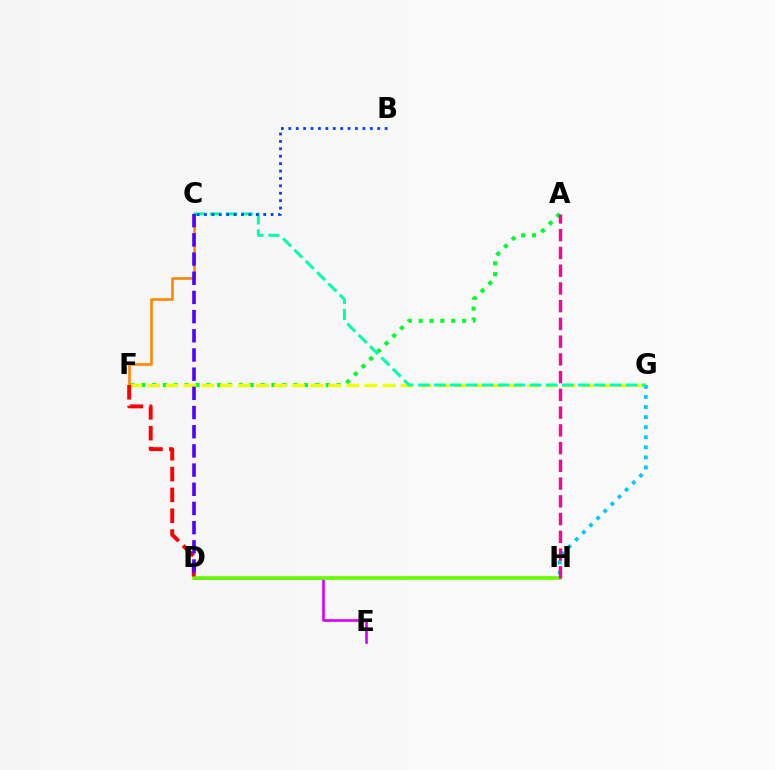{('A', 'F'): [{'color': '#00ff27', 'line_style': 'dotted', 'thickness': 2.95}], ('F', 'G'): [{'color': '#eeff00', 'line_style': 'dashed', 'thickness': 2.46}], ('D', 'E'): [{'color': '#d600ff', 'line_style': 'solid', 'thickness': 1.91}], ('C', 'F'): [{'color': '#ff8800', 'line_style': 'solid', 'thickness': 1.89}], ('G', 'H'): [{'color': '#00c7ff', 'line_style': 'dotted', 'thickness': 2.74}], ('D', 'H'): [{'color': '#66ff00', 'line_style': 'solid', 'thickness': 2.65}], ('C', 'G'): [{'color': '#00ffaf', 'line_style': 'dashed', 'thickness': 2.17}], ('B', 'C'): [{'color': '#003fff', 'line_style': 'dotted', 'thickness': 2.01}], ('D', 'F'): [{'color': '#ff0000', 'line_style': 'dashed', 'thickness': 2.83}], ('C', 'D'): [{'color': '#4f00ff', 'line_style': 'dashed', 'thickness': 2.61}], ('A', 'H'): [{'color': '#ff00a0', 'line_style': 'dashed', 'thickness': 2.41}]}